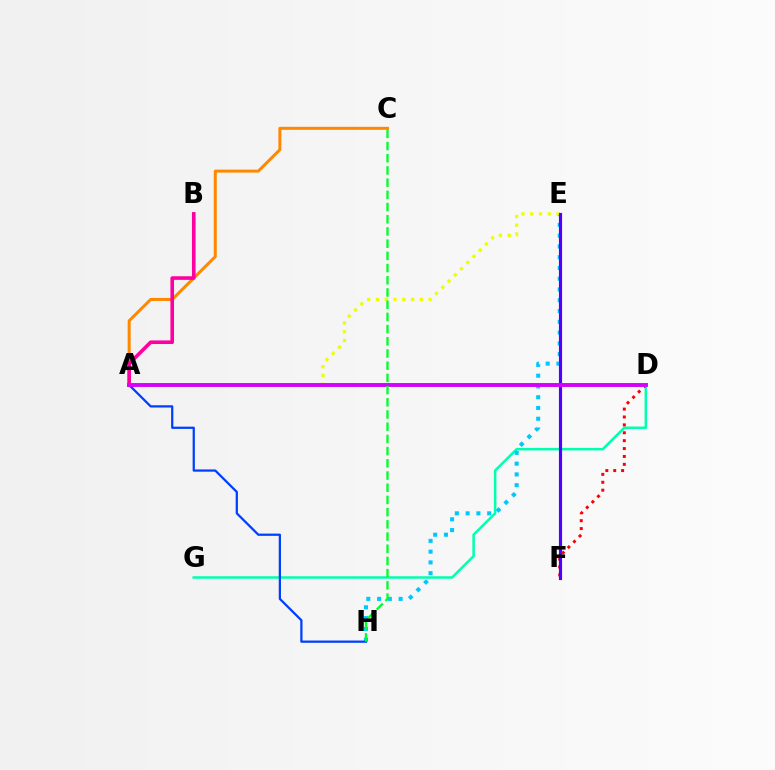{('D', 'G'): [{'color': '#00ffaf', 'line_style': 'solid', 'thickness': 1.81}], ('D', 'F'): [{'color': '#ff0000', 'line_style': 'dotted', 'thickness': 2.14}], ('E', 'H'): [{'color': '#00c7ff', 'line_style': 'dotted', 'thickness': 2.93}], ('A', 'D'): [{'color': '#66ff00', 'line_style': 'solid', 'thickness': 2.74}, {'color': '#d600ff', 'line_style': 'solid', 'thickness': 2.78}], ('A', 'E'): [{'color': '#eeff00', 'line_style': 'dotted', 'thickness': 2.39}], ('A', 'H'): [{'color': '#003fff', 'line_style': 'solid', 'thickness': 1.62}], ('E', 'F'): [{'color': '#4f00ff', 'line_style': 'solid', 'thickness': 2.27}], ('A', 'C'): [{'color': '#ff8800', 'line_style': 'solid', 'thickness': 2.16}], ('A', 'B'): [{'color': '#ff00a0', 'line_style': 'solid', 'thickness': 2.6}], ('C', 'H'): [{'color': '#00ff27', 'line_style': 'dashed', 'thickness': 1.66}]}